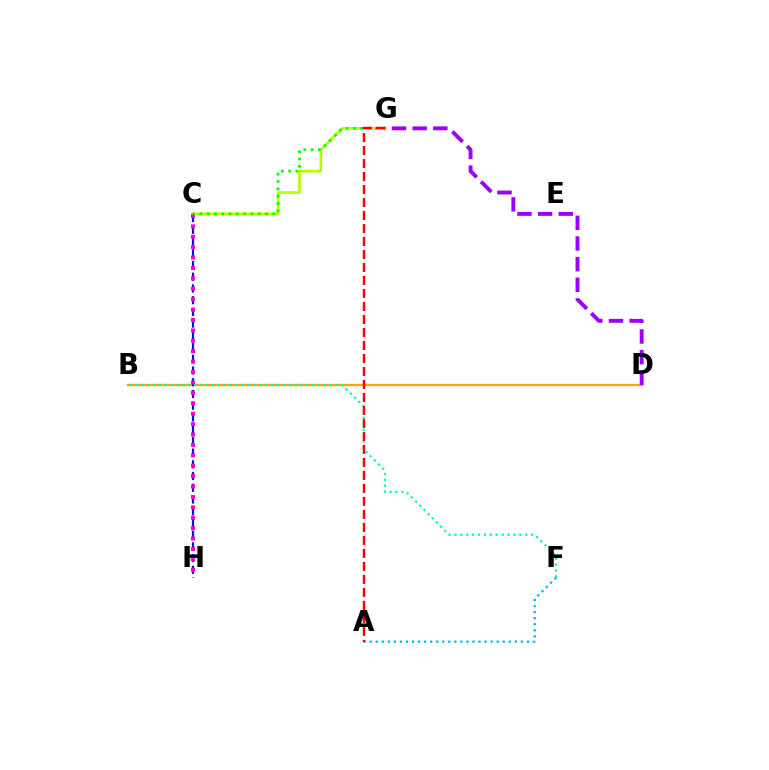{('B', 'D'): [{'color': '#ffa500', 'line_style': 'solid', 'thickness': 1.63}], ('C', 'H'): [{'color': '#0010ff', 'line_style': 'dashed', 'thickness': 1.59}, {'color': '#ff00bd', 'line_style': 'dotted', 'thickness': 2.83}], ('C', 'G'): [{'color': '#b3ff00', 'line_style': 'solid', 'thickness': 1.95}, {'color': '#08ff00', 'line_style': 'dotted', 'thickness': 1.99}], ('D', 'G'): [{'color': '#9b00ff', 'line_style': 'dashed', 'thickness': 2.81}], ('B', 'F'): [{'color': '#00ff9d', 'line_style': 'dotted', 'thickness': 1.6}], ('A', 'F'): [{'color': '#00b5ff', 'line_style': 'dotted', 'thickness': 1.64}], ('A', 'G'): [{'color': '#ff0000', 'line_style': 'dashed', 'thickness': 1.77}]}